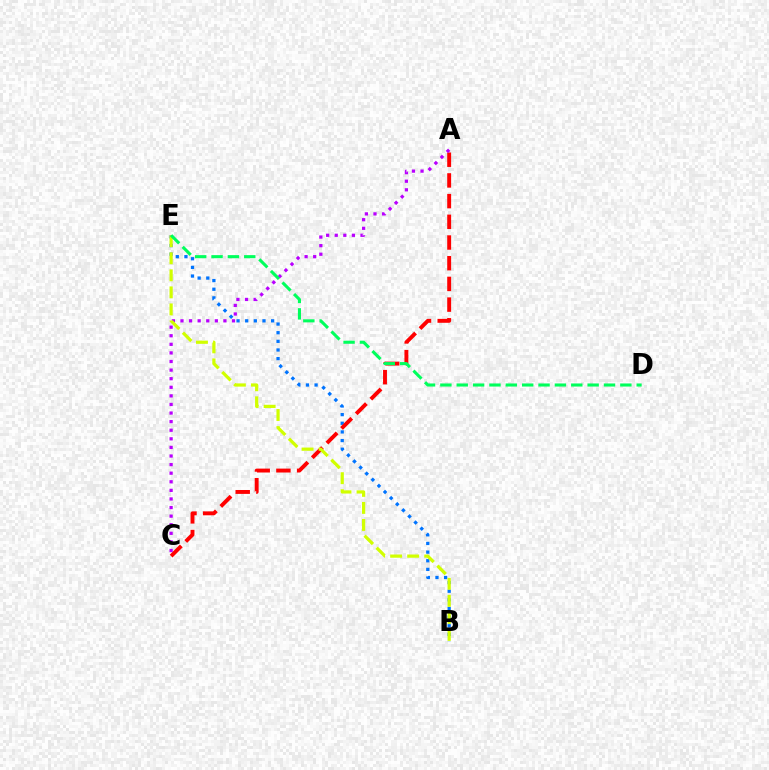{('B', 'E'): [{'color': '#0074ff', 'line_style': 'dotted', 'thickness': 2.35}, {'color': '#d1ff00', 'line_style': 'dashed', 'thickness': 2.32}], ('A', 'C'): [{'color': '#ff0000', 'line_style': 'dashed', 'thickness': 2.81}, {'color': '#b900ff', 'line_style': 'dotted', 'thickness': 2.33}], ('D', 'E'): [{'color': '#00ff5c', 'line_style': 'dashed', 'thickness': 2.22}]}